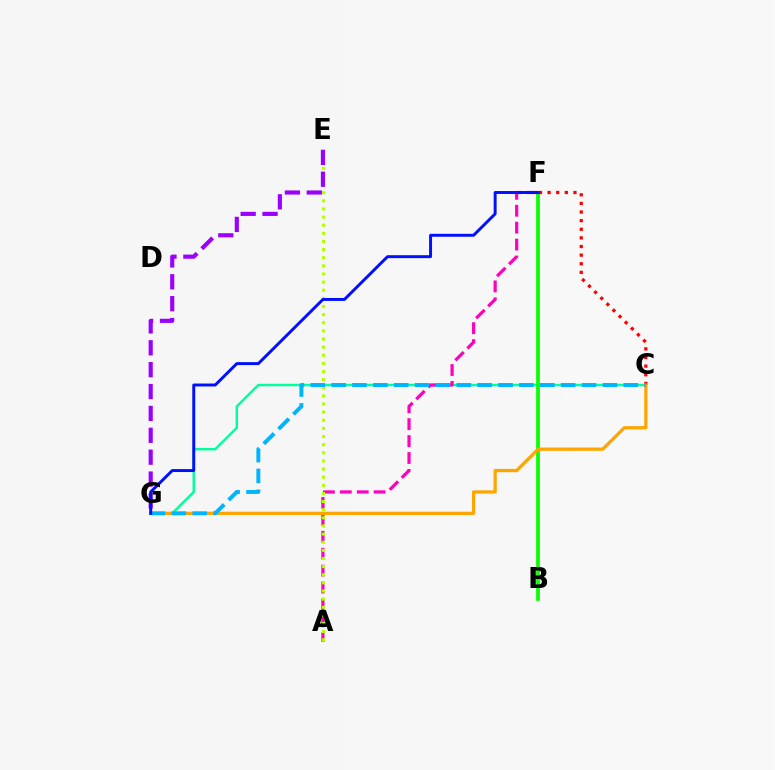{('C', 'G'): [{'color': '#00ff9d', 'line_style': 'solid', 'thickness': 1.76}, {'color': '#ffa500', 'line_style': 'solid', 'thickness': 2.34}, {'color': '#00b5ff', 'line_style': 'dashed', 'thickness': 2.83}], ('B', 'F'): [{'color': '#08ff00', 'line_style': 'solid', 'thickness': 2.68}], ('C', 'F'): [{'color': '#ff0000', 'line_style': 'dotted', 'thickness': 2.34}], ('A', 'F'): [{'color': '#ff00bd', 'line_style': 'dashed', 'thickness': 2.3}], ('A', 'E'): [{'color': '#b3ff00', 'line_style': 'dotted', 'thickness': 2.21}], ('E', 'G'): [{'color': '#9b00ff', 'line_style': 'dashed', 'thickness': 2.97}], ('F', 'G'): [{'color': '#0010ff', 'line_style': 'solid', 'thickness': 2.12}]}